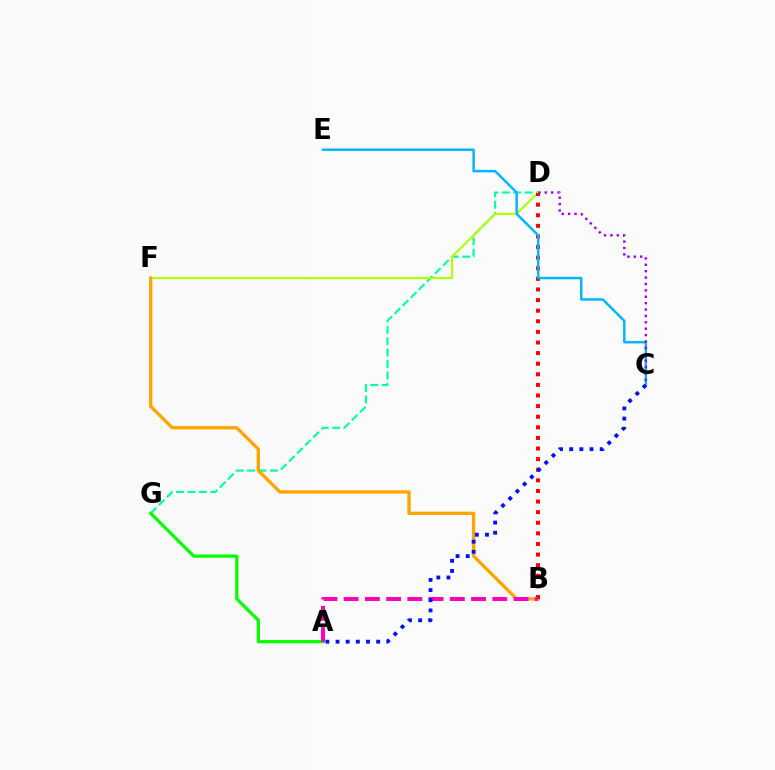{('D', 'G'): [{'color': '#00ff9d', 'line_style': 'dashed', 'thickness': 1.55}], ('D', 'F'): [{'color': '#b3ff00', 'line_style': 'solid', 'thickness': 1.56}], ('A', 'G'): [{'color': '#08ff00', 'line_style': 'solid', 'thickness': 2.36}], ('B', 'F'): [{'color': '#ffa500', 'line_style': 'solid', 'thickness': 2.4}], ('B', 'D'): [{'color': '#ff0000', 'line_style': 'dotted', 'thickness': 2.88}], ('C', 'E'): [{'color': '#00b5ff', 'line_style': 'solid', 'thickness': 1.77}], ('C', 'D'): [{'color': '#9b00ff', 'line_style': 'dotted', 'thickness': 1.74}], ('A', 'B'): [{'color': '#ff00bd', 'line_style': 'dashed', 'thickness': 2.88}], ('A', 'C'): [{'color': '#0010ff', 'line_style': 'dotted', 'thickness': 2.76}]}